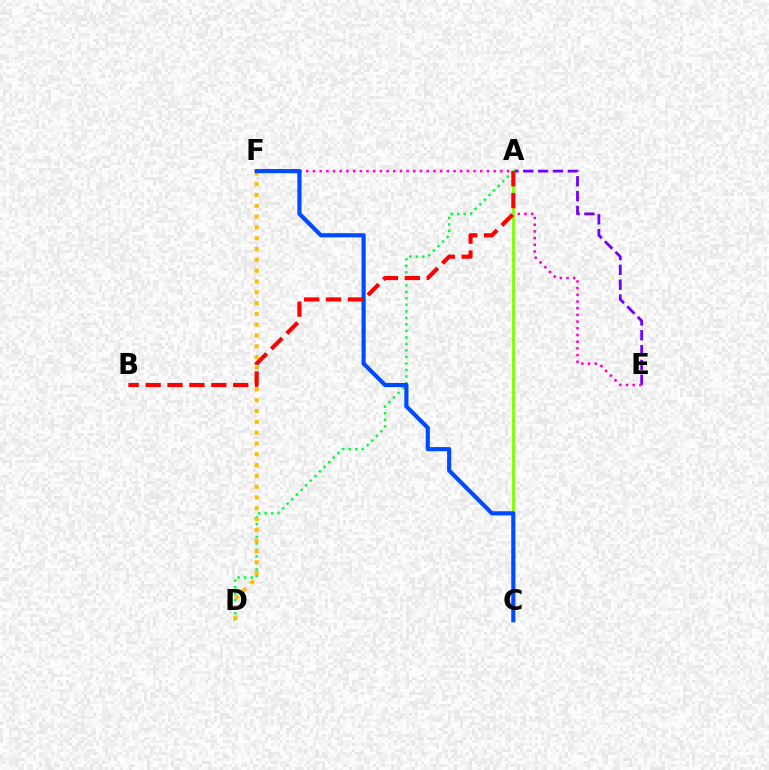{('A', 'D'): [{'color': '#00ff39', 'line_style': 'dotted', 'thickness': 1.77}], ('A', 'E'): [{'color': '#7200ff', 'line_style': 'dashed', 'thickness': 2.02}], ('E', 'F'): [{'color': '#ff00cf', 'line_style': 'dotted', 'thickness': 1.82}], ('A', 'C'): [{'color': '#00fff6', 'line_style': 'dotted', 'thickness': 1.82}, {'color': '#84ff00', 'line_style': 'solid', 'thickness': 2.03}], ('D', 'F'): [{'color': '#ffbd00', 'line_style': 'dotted', 'thickness': 2.93}], ('C', 'F'): [{'color': '#004bff', 'line_style': 'solid', 'thickness': 3.0}], ('A', 'B'): [{'color': '#ff0000', 'line_style': 'dashed', 'thickness': 2.98}]}